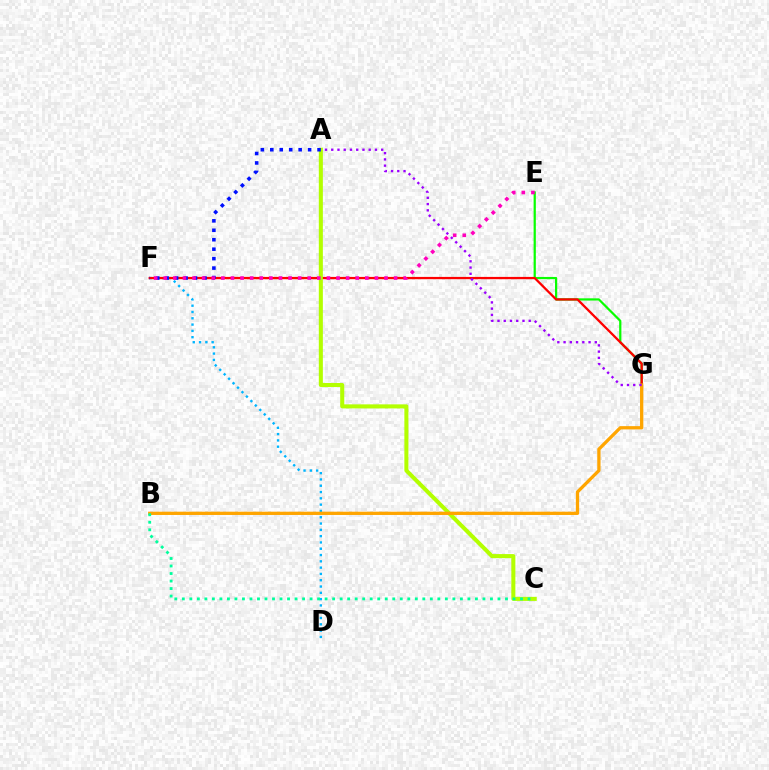{('E', 'G'): [{'color': '#08ff00', 'line_style': 'solid', 'thickness': 1.6}], ('D', 'F'): [{'color': '#00b5ff', 'line_style': 'dotted', 'thickness': 1.71}], ('F', 'G'): [{'color': '#ff0000', 'line_style': 'solid', 'thickness': 1.64}], ('A', 'C'): [{'color': '#b3ff00', 'line_style': 'solid', 'thickness': 2.92}], ('A', 'F'): [{'color': '#0010ff', 'line_style': 'dotted', 'thickness': 2.57}], ('E', 'F'): [{'color': '#ff00bd', 'line_style': 'dotted', 'thickness': 2.61}], ('B', 'G'): [{'color': '#ffa500', 'line_style': 'solid', 'thickness': 2.36}], ('A', 'G'): [{'color': '#9b00ff', 'line_style': 'dotted', 'thickness': 1.7}], ('B', 'C'): [{'color': '#00ff9d', 'line_style': 'dotted', 'thickness': 2.04}]}